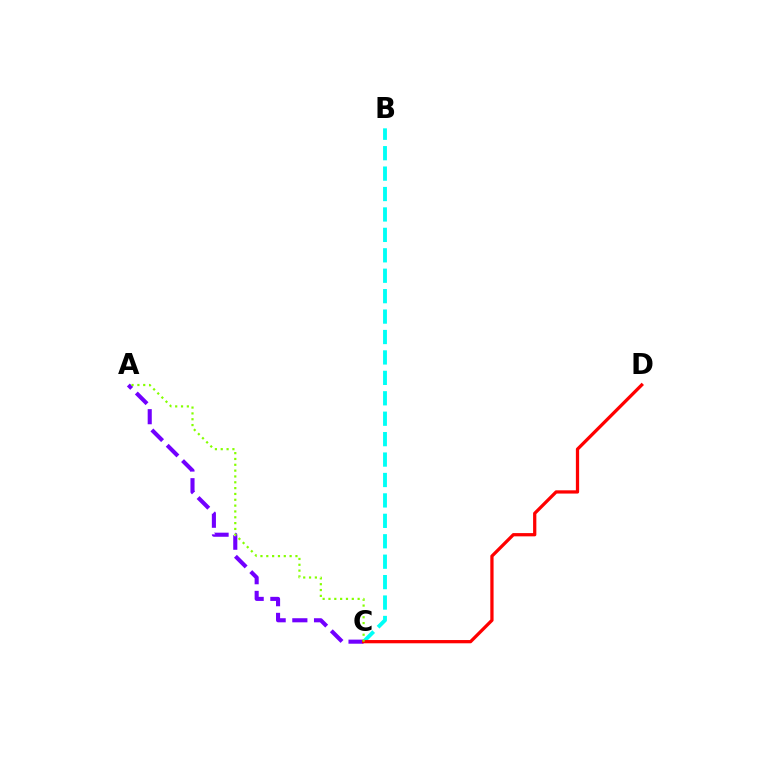{('A', 'C'): [{'color': '#7200ff', 'line_style': 'dashed', 'thickness': 2.95}, {'color': '#84ff00', 'line_style': 'dotted', 'thickness': 1.58}], ('B', 'C'): [{'color': '#00fff6', 'line_style': 'dashed', 'thickness': 2.77}], ('C', 'D'): [{'color': '#ff0000', 'line_style': 'solid', 'thickness': 2.34}]}